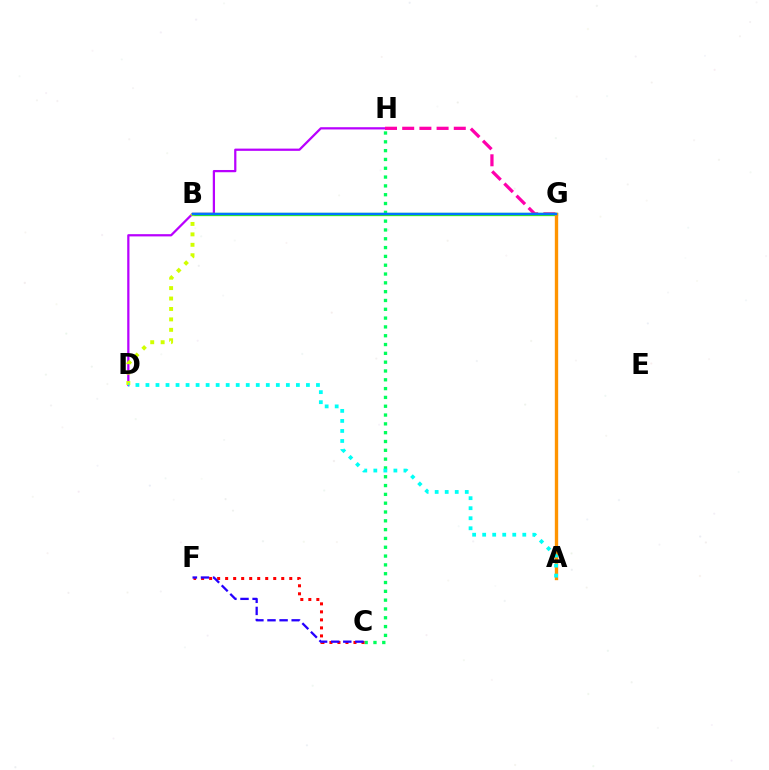{('D', 'H'): [{'color': '#b900ff', 'line_style': 'solid', 'thickness': 1.62}], ('G', 'H'): [{'color': '#ff00ac', 'line_style': 'dashed', 'thickness': 2.34}], ('B', 'G'): [{'color': '#3dff00', 'line_style': 'solid', 'thickness': 2.38}, {'color': '#0074ff', 'line_style': 'solid', 'thickness': 1.77}], ('B', 'D'): [{'color': '#d1ff00', 'line_style': 'dotted', 'thickness': 2.83}], ('C', 'H'): [{'color': '#00ff5c', 'line_style': 'dotted', 'thickness': 2.39}], ('C', 'F'): [{'color': '#ff0000', 'line_style': 'dotted', 'thickness': 2.18}, {'color': '#2500ff', 'line_style': 'dashed', 'thickness': 1.64}], ('A', 'G'): [{'color': '#ff9400', 'line_style': 'solid', 'thickness': 2.42}], ('A', 'D'): [{'color': '#00fff6', 'line_style': 'dotted', 'thickness': 2.73}]}